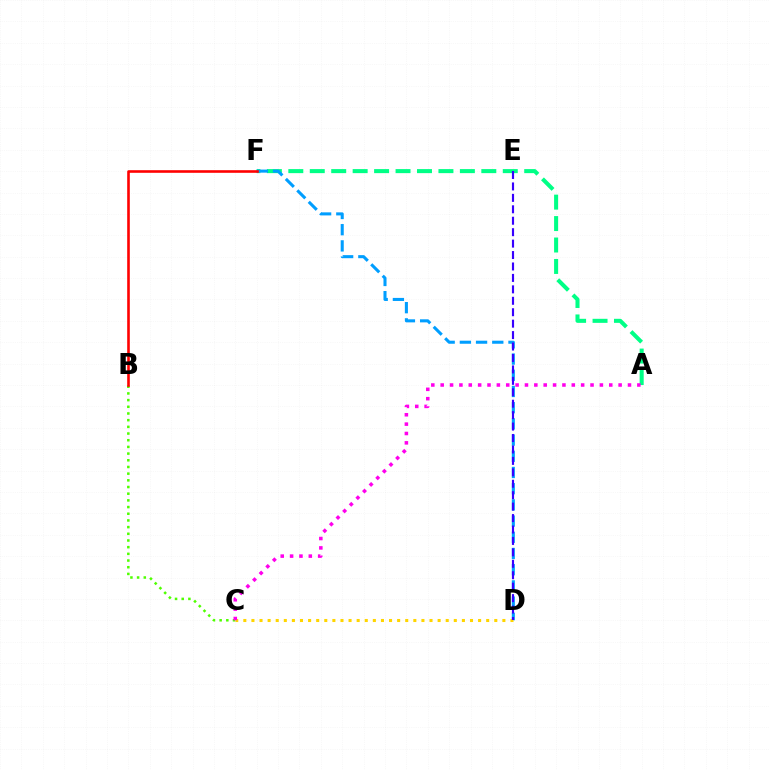{('A', 'F'): [{'color': '#00ff86', 'line_style': 'dashed', 'thickness': 2.91}], ('D', 'F'): [{'color': '#009eff', 'line_style': 'dashed', 'thickness': 2.2}], ('B', 'C'): [{'color': '#4fff00', 'line_style': 'dotted', 'thickness': 1.82}], ('B', 'F'): [{'color': '#ff0000', 'line_style': 'solid', 'thickness': 1.88}], ('C', 'D'): [{'color': '#ffd500', 'line_style': 'dotted', 'thickness': 2.2}], ('A', 'C'): [{'color': '#ff00ed', 'line_style': 'dotted', 'thickness': 2.54}], ('D', 'E'): [{'color': '#3700ff', 'line_style': 'dashed', 'thickness': 1.55}]}